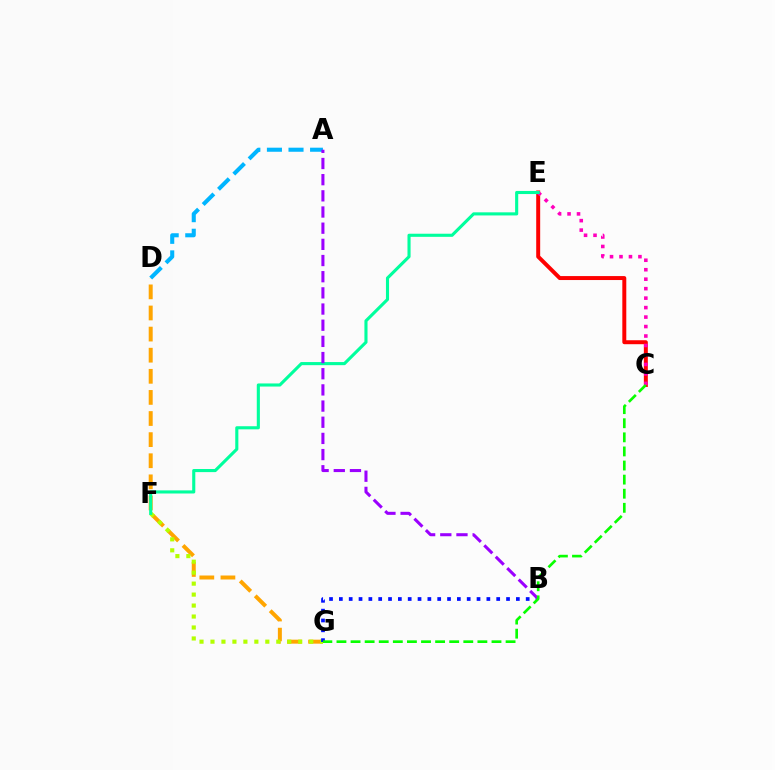{('D', 'G'): [{'color': '#ffa500', 'line_style': 'dashed', 'thickness': 2.87}], ('C', 'E'): [{'color': '#ff0000', 'line_style': 'solid', 'thickness': 2.85}, {'color': '#ff00bd', 'line_style': 'dotted', 'thickness': 2.57}], ('F', 'G'): [{'color': '#b3ff00', 'line_style': 'dotted', 'thickness': 2.98}], ('B', 'G'): [{'color': '#0010ff', 'line_style': 'dotted', 'thickness': 2.67}], ('A', 'D'): [{'color': '#00b5ff', 'line_style': 'dashed', 'thickness': 2.93}], ('E', 'F'): [{'color': '#00ff9d', 'line_style': 'solid', 'thickness': 2.24}], ('A', 'B'): [{'color': '#9b00ff', 'line_style': 'dashed', 'thickness': 2.2}], ('C', 'G'): [{'color': '#08ff00', 'line_style': 'dashed', 'thickness': 1.91}]}